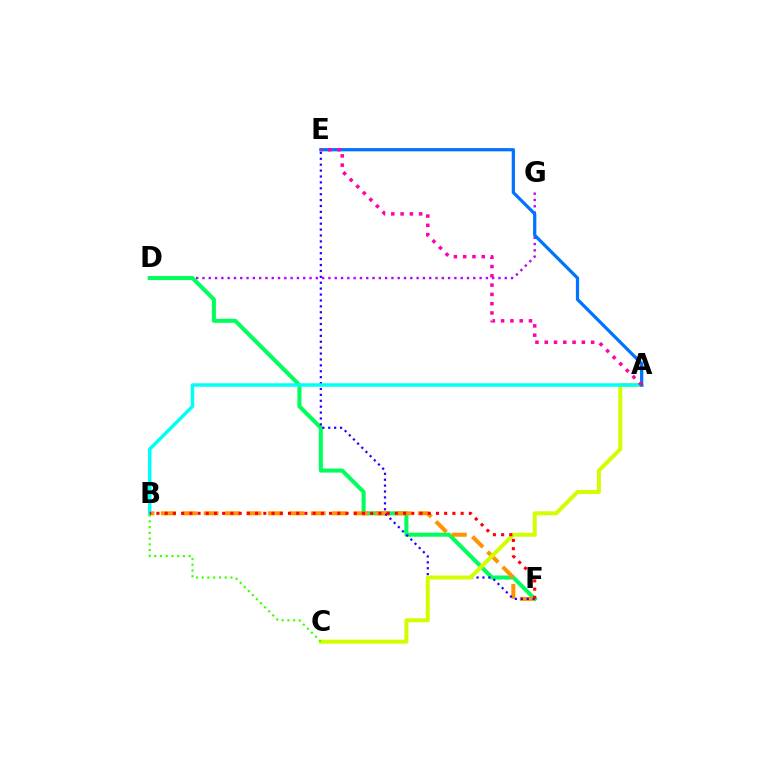{('D', 'G'): [{'color': '#b900ff', 'line_style': 'dotted', 'thickness': 1.71}], ('D', 'F'): [{'color': '#00ff5c', 'line_style': 'solid', 'thickness': 2.91}], ('B', 'F'): [{'color': '#ff9400', 'line_style': 'dashed', 'thickness': 2.91}, {'color': '#ff0000', 'line_style': 'dotted', 'thickness': 2.23}], ('E', 'F'): [{'color': '#2500ff', 'line_style': 'dotted', 'thickness': 1.6}], ('A', 'C'): [{'color': '#d1ff00', 'line_style': 'solid', 'thickness': 2.87}], ('A', 'B'): [{'color': '#00fff6', 'line_style': 'solid', 'thickness': 2.5}], ('B', 'C'): [{'color': '#3dff00', 'line_style': 'dotted', 'thickness': 1.56}], ('A', 'E'): [{'color': '#0074ff', 'line_style': 'solid', 'thickness': 2.33}, {'color': '#ff00ac', 'line_style': 'dotted', 'thickness': 2.52}]}